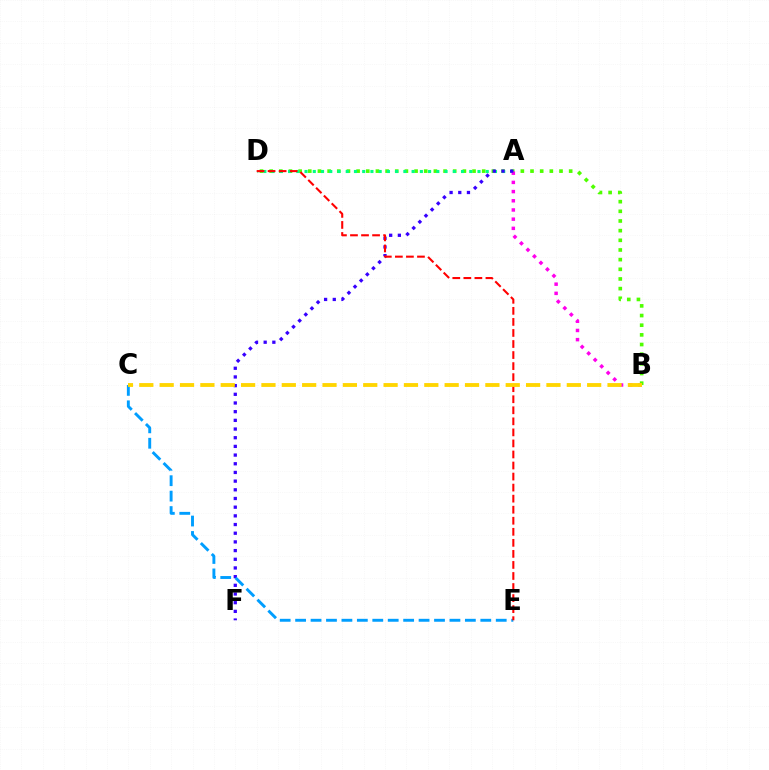{('B', 'D'): [{'color': '#4fff00', 'line_style': 'dotted', 'thickness': 2.63}], ('A', 'D'): [{'color': '#00ff86', 'line_style': 'dotted', 'thickness': 2.24}], ('A', 'B'): [{'color': '#ff00ed', 'line_style': 'dotted', 'thickness': 2.5}], ('A', 'F'): [{'color': '#3700ff', 'line_style': 'dotted', 'thickness': 2.36}], ('C', 'E'): [{'color': '#009eff', 'line_style': 'dashed', 'thickness': 2.1}], ('D', 'E'): [{'color': '#ff0000', 'line_style': 'dashed', 'thickness': 1.5}], ('B', 'C'): [{'color': '#ffd500', 'line_style': 'dashed', 'thickness': 2.77}]}